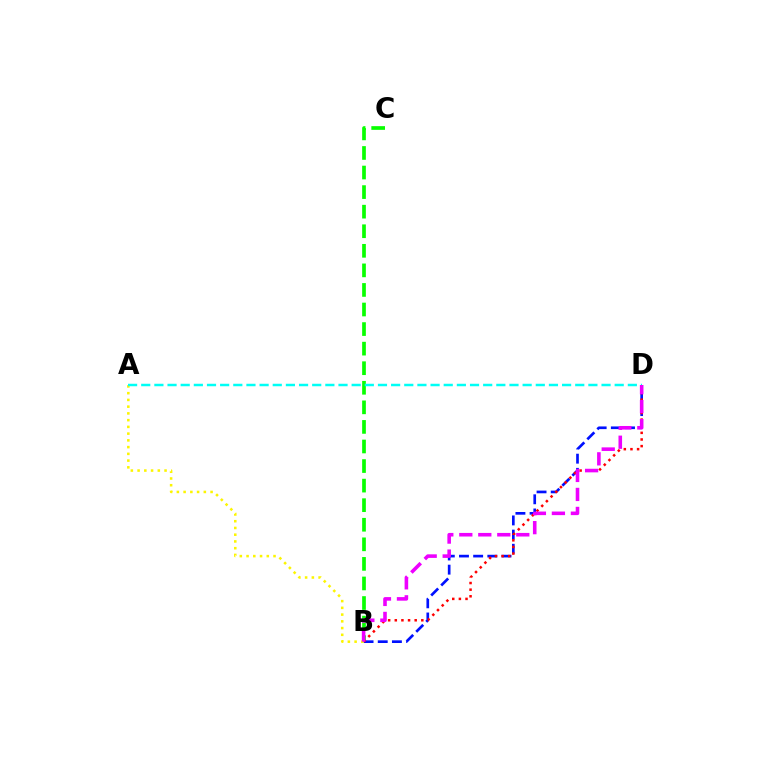{('B', 'C'): [{'color': '#08ff00', 'line_style': 'dashed', 'thickness': 2.66}], ('B', 'D'): [{'color': '#0010ff', 'line_style': 'dashed', 'thickness': 1.93}, {'color': '#ff0000', 'line_style': 'dotted', 'thickness': 1.8}, {'color': '#ee00ff', 'line_style': 'dashed', 'thickness': 2.58}], ('A', 'B'): [{'color': '#fcf500', 'line_style': 'dotted', 'thickness': 1.83}], ('A', 'D'): [{'color': '#00fff6', 'line_style': 'dashed', 'thickness': 1.79}]}